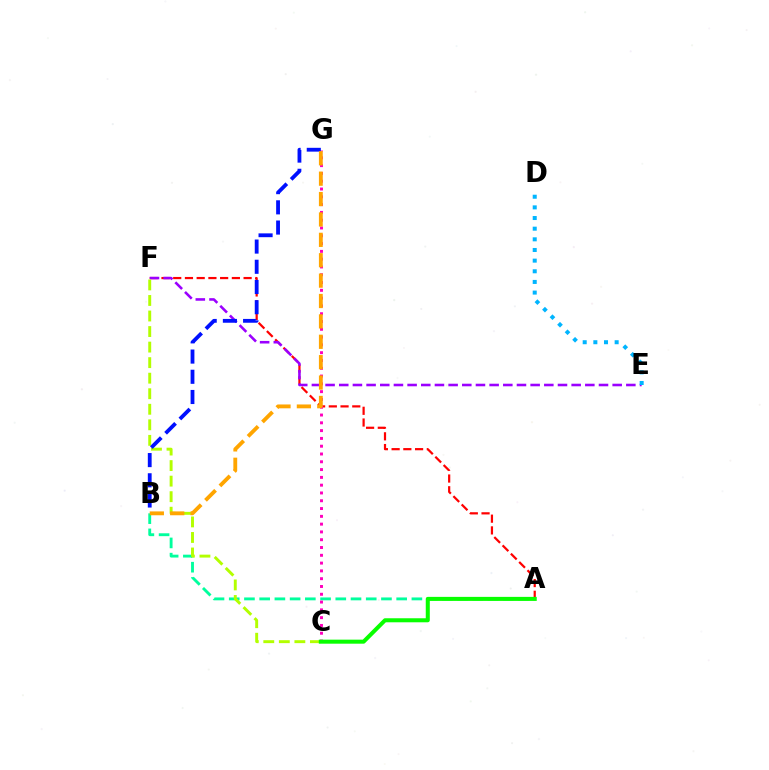{('A', 'B'): [{'color': '#00ff9d', 'line_style': 'dashed', 'thickness': 2.07}], ('A', 'F'): [{'color': '#ff0000', 'line_style': 'dashed', 'thickness': 1.59}], ('C', 'G'): [{'color': '#ff00bd', 'line_style': 'dotted', 'thickness': 2.12}], ('E', 'F'): [{'color': '#9b00ff', 'line_style': 'dashed', 'thickness': 1.86}], ('C', 'F'): [{'color': '#b3ff00', 'line_style': 'dashed', 'thickness': 2.11}], ('B', 'G'): [{'color': '#0010ff', 'line_style': 'dashed', 'thickness': 2.74}, {'color': '#ffa500', 'line_style': 'dashed', 'thickness': 2.77}], ('D', 'E'): [{'color': '#00b5ff', 'line_style': 'dotted', 'thickness': 2.89}], ('A', 'C'): [{'color': '#08ff00', 'line_style': 'solid', 'thickness': 2.9}]}